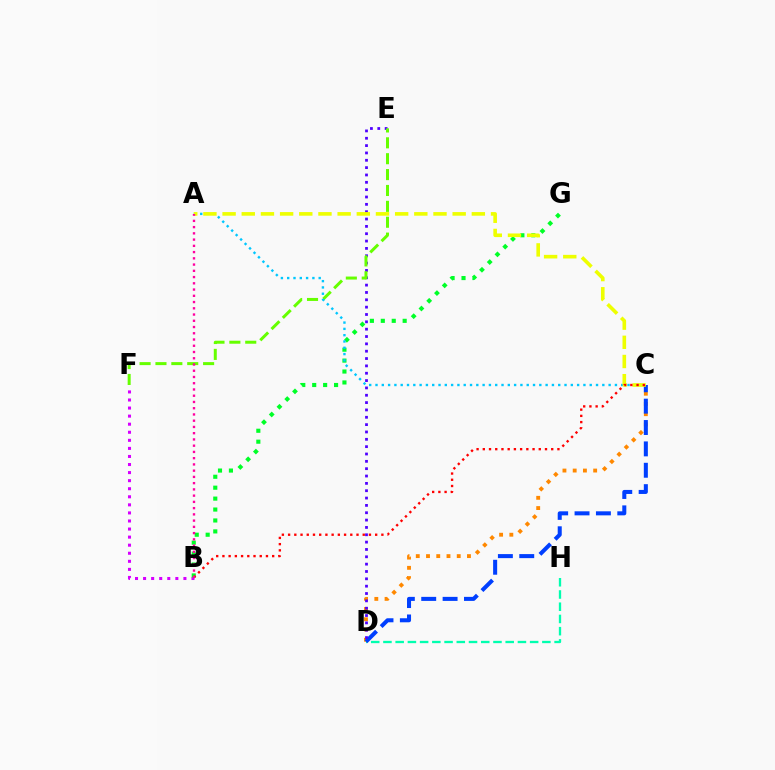{('B', 'F'): [{'color': '#d600ff', 'line_style': 'dotted', 'thickness': 2.19}], ('D', 'H'): [{'color': '#00ffaf', 'line_style': 'dashed', 'thickness': 1.66}], ('B', 'G'): [{'color': '#00ff27', 'line_style': 'dotted', 'thickness': 2.97}], ('C', 'D'): [{'color': '#ff8800', 'line_style': 'dotted', 'thickness': 2.78}, {'color': '#003fff', 'line_style': 'dashed', 'thickness': 2.9}], ('D', 'E'): [{'color': '#4f00ff', 'line_style': 'dotted', 'thickness': 2.0}], ('E', 'F'): [{'color': '#66ff00', 'line_style': 'dashed', 'thickness': 2.16}], ('A', 'C'): [{'color': '#00c7ff', 'line_style': 'dotted', 'thickness': 1.71}, {'color': '#eeff00', 'line_style': 'dashed', 'thickness': 2.6}], ('B', 'C'): [{'color': '#ff0000', 'line_style': 'dotted', 'thickness': 1.69}], ('A', 'B'): [{'color': '#ff00a0', 'line_style': 'dotted', 'thickness': 1.7}]}